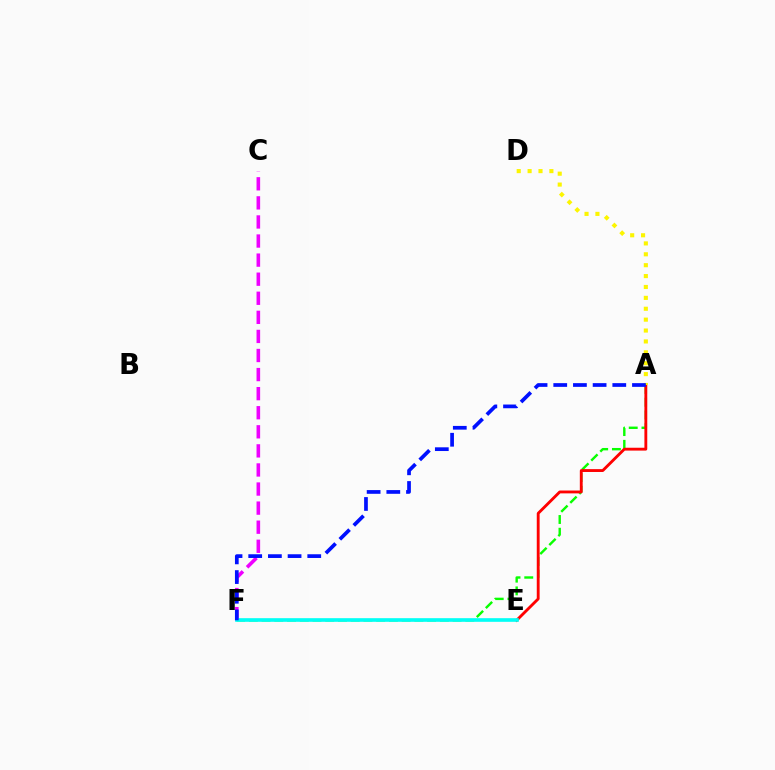{('C', 'F'): [{'color': '#ee00ff', 'line_style': 'dashed', 'thickness': 2.59}], ('A', 'F'): [{'color': '#08ff00', 'line_style': 'dashed', 'thickness': 1.73}, {'color': '#0010ff', 'line_style': 'dashed', 'thickness': 2.67}], ('A', 'E'): [{'color': '#ff0000', 'line_style': 'solid', 'thickness': 2.05}], ('A', 'D'): [{'color': '#fcf500', 'line_style': 'dotted', 'thickness': 2.96}], ('E', 'F'): [{'color': '#00fff6', 'line_style': 'solid', 'thickness': 2.62}]}